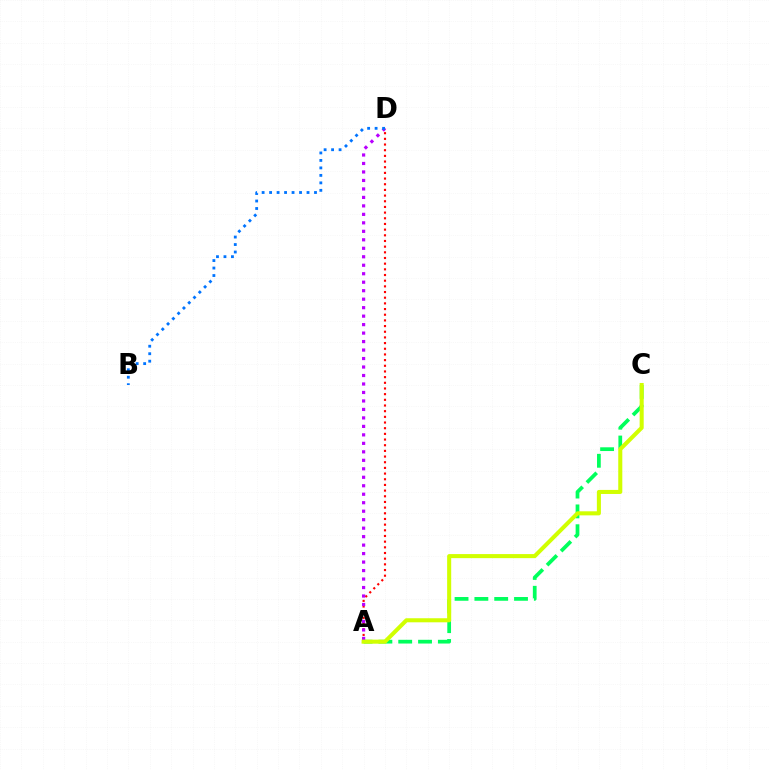{('A', 'D'): [{'color': '#ff0000', 'line_style': 'dotted', 'thickness': 1.54}, {'color': '#b900ff', 'line_style': 'dotted', 'thickness': 2.3}], ('A', 'C'): [{'color': '#00ff5c', 'line_style': 'dashed', 'thickness': 2.69}, {'color': '#d1ff00', 'line_style': 'solid', 'thickness': 2.92}], ('B', 'D'): [{'color': '#0074ff', 'line_style': 'dotted', 'thickness': 2.03}]}